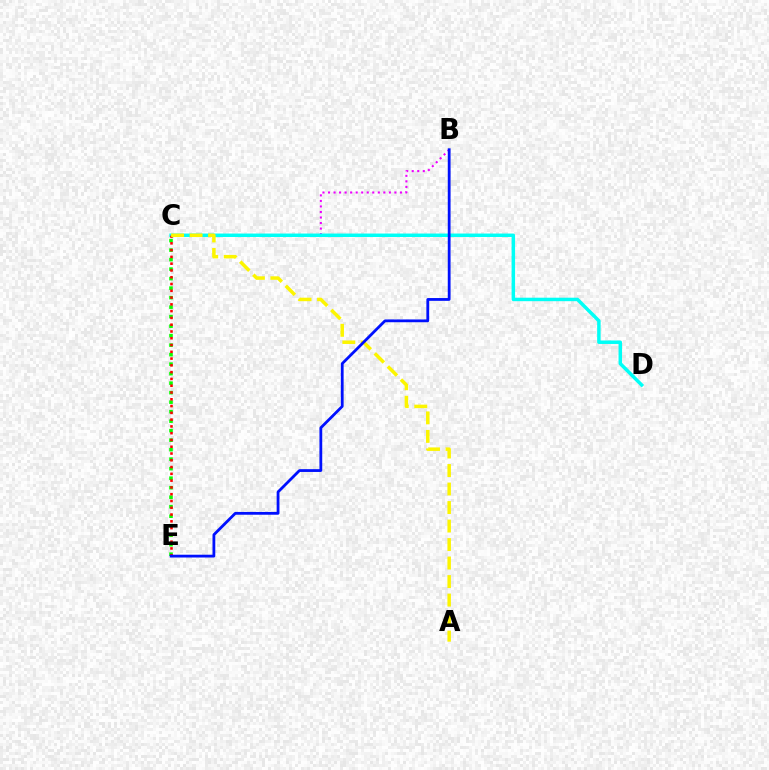{('C', 'E'): [{'color': '#08ff00', 'line_style': 'dotted', 'thickness': 2.58}, {'color': '#ff0000', 'line_style': 'dotted', 'thickness': 1.84}], ('B', 'C'): [{'color': '#ee00ff', 'line_style': 'dotted', 'thickness': 1.5}], ('C', 'D'): [{'color': '#00fff6', 'line_style': 'solid', 'thickness': 2.5}], ('A', 'C'): [{'color': '#fcf500', 'line_style': 'dashed', 'thickness': 2.51}], ('B', 'E'): [{'color': '#0010ff', 'line_style': 'solid', 'thickness': 2.01}]}